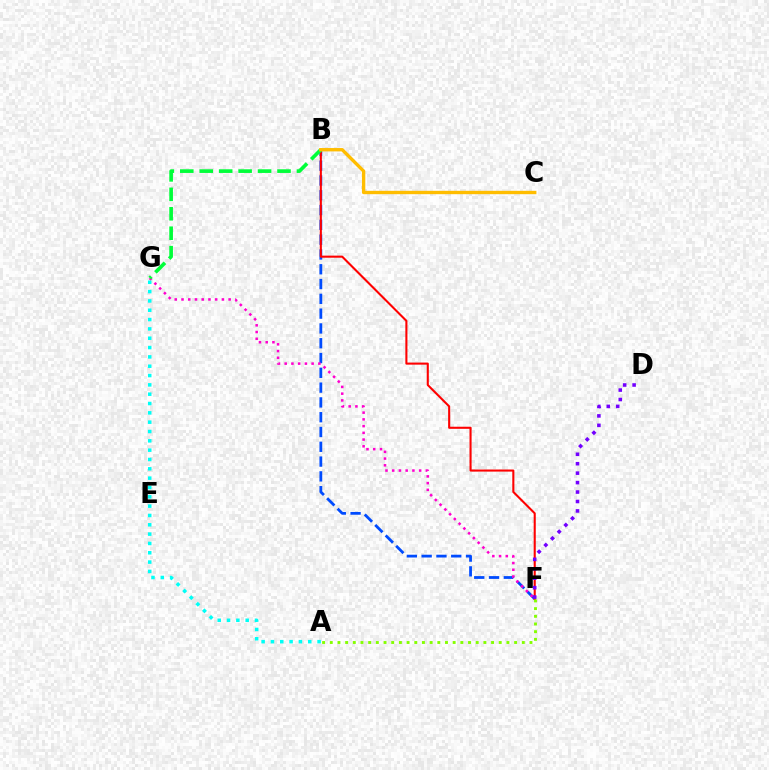{('B', 'F'): [{'color': '#004bff', 'line_style': 'dashed', 'thickness': 2.01}, {'color': '#ff0000', 'line_style': 'solid', 'thickness': 1.5}], ('F', 'G'): [{'color': '#ff00cf', 'line_style': 'dotted', 'thickness': 1.83}], ('A', 'G'): [{'color': '#00fff6', 'line_style': 'dotted', 'thickness': 2.53}], ('B', 'G'): [{'color': '#00ff39', 'line_style': 'dashed', 'thickness': 2.64}], ('B', 'C'): [{'color': '#ffbd00', 'line_style': 'solid', 'thickness': 2.43}], ('D', 'F'): [{'color': '#7200ff', 'line_style': 'dotted', 'thickness': 2.57}], ('A', 'F'): [{'color': '#84ff00', 'line_style': 'dotted', 'thickness': 2.09}]}